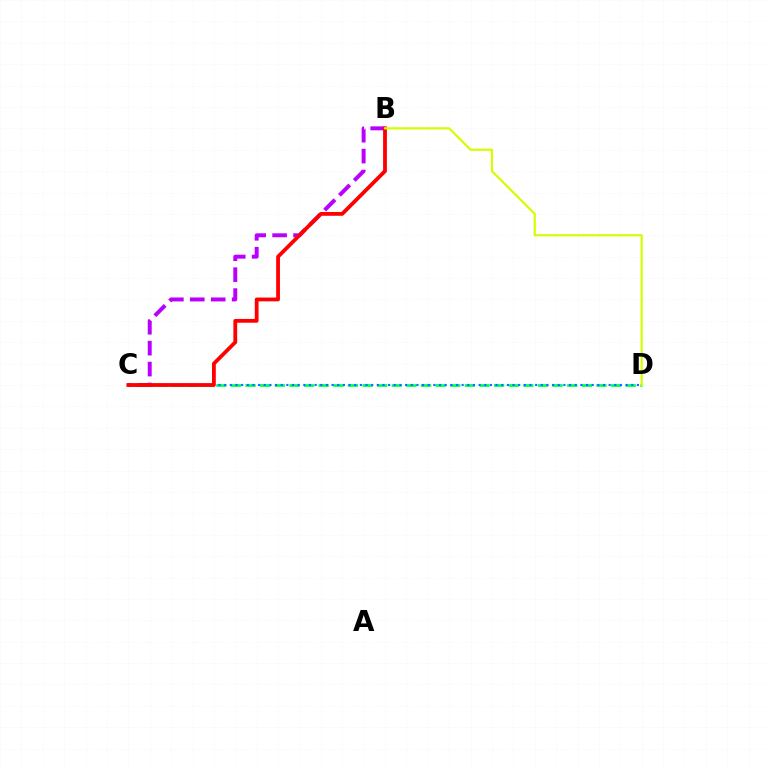{('C', 'D'): [{'color': '#00ff5c', 'line_style': 'dashed', 'thickness': 1.99}, {'color': '#0074ff', 'line_style': 'dotted', 'thickness': 1.54}], ('B', 'C'): [{'color': '#b900ff', 'line_style': 'dashed', 'thickness': 2.84}, {'color': '#ff0000', 'line_style': 'solid', 'thickness': 2.73}], ('B', 'D'): [{'color': '#d1ff00', 'line_style': 'solid', 'thickness': 1.57}]}